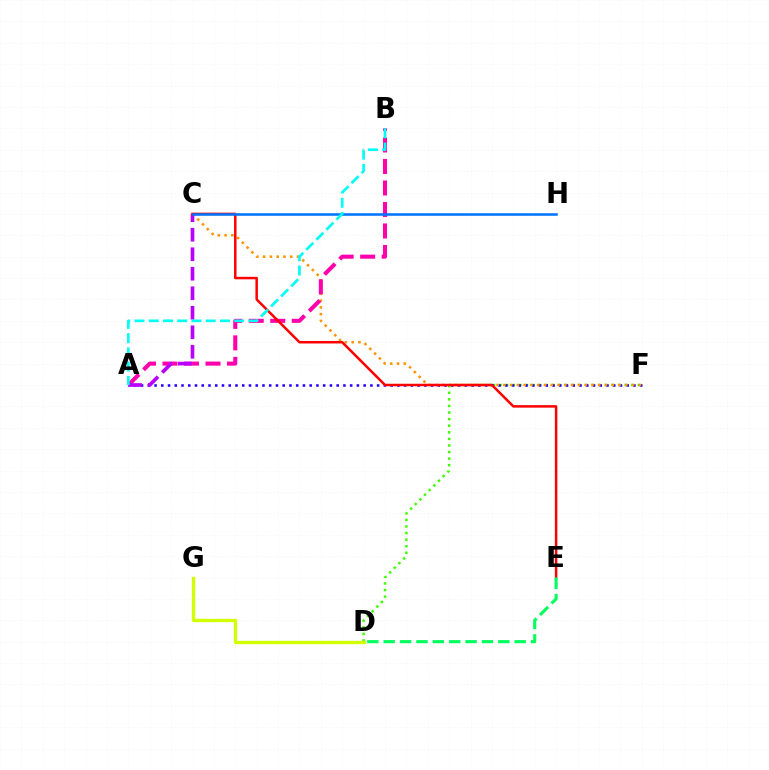{('D', 'F'): [{'color': '#3dff00', 'line_style': 'dotted', 'thickness': 1.79}], ('A', 'F'): [{'color': '#2500ff', 'line_style': 'dotted', 'thickness': 1.83}], ('C', 'F'): [{'color': '#ff9400', 'line_style': 'dotted', 'thickness': 1.84}], ('A', 'B'): [{'color': '#ff00ac', 'line_style': 'dashed', 'thickness': 2.92}, {'color': '#00fff6', 'line_style': 'dashed', 'thickness': 1.94}], ('D', 'G'): [{'color': '#d1ff00', 'line_style': 'solid', 'thickness': 2.38}], ('A', 'C'): [{'color': '#b900ff', 'line_style': 'dashed', 'thickness': 2.65}], ('C', 'E'): [{'color': '#ff0000', 'line_style': 'solid', 'thickness': 1.8}], ('C', 'H'): [{'color': '#0074ff', 'line_style': 'solid', 'thickness': 1.84}], ('D', 'E'): [{'color': '#00ff5c', 'line_style': 'dashed', 'thickness': 2.22}]}